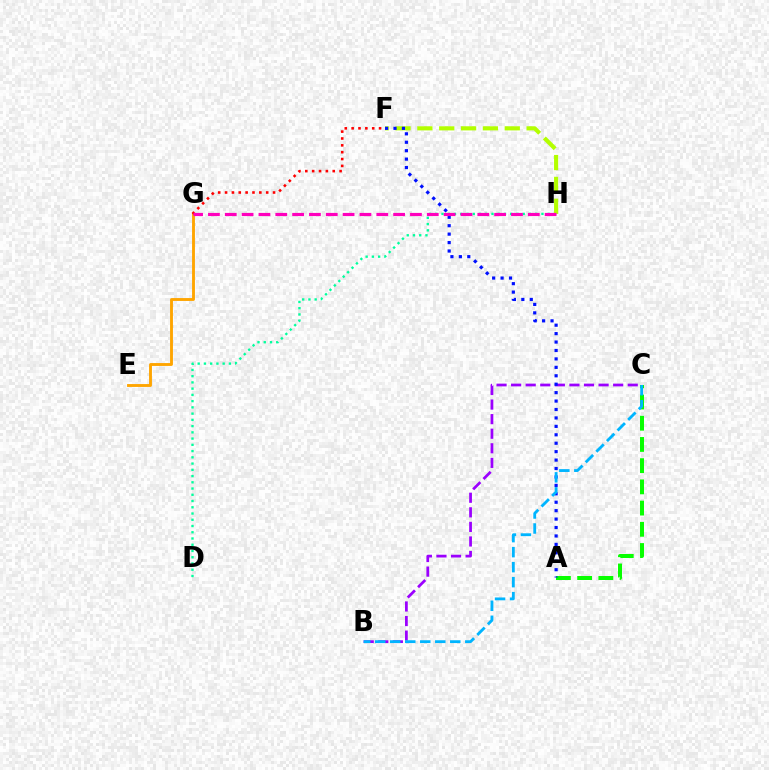{('E', 'G'): [{'color': '#ffa500', 'line_style': 'solid', 'thickness': 2.07}], ('D', 'H'): [{'color': '#00ff9d', 'line_style': 'dotted', 'thickness': 1.7}], ('A', 'C'): [{'color': '#08ff00', 'line_style': 'dashed', 'thickness': 2.88}], ('F', 'G'): [{'color': '#ff0000', 'line_style': 'dotted', 'thickness': 1.86}], ('F', 'H'): [{'color': '#b3ff00', 'line_style': 'dashed', 'thickness': 2.97}], ('B', 'C'): [{'color': '#9b00ff', 'line_style': 'dashed', 'thickness': 1.98}, {'color': '#00b5ff', 'line_style': 'dashed', 'thickness': 2.04}], ('A', 'F'): [{'color': '#0010ff', 'line_style': 'dotted', 'thickness': 2.29}], ('G', 'H'): [{'color': '#ff00bd', 'line_style': 'dashed', 'thickness': 2.29}]}